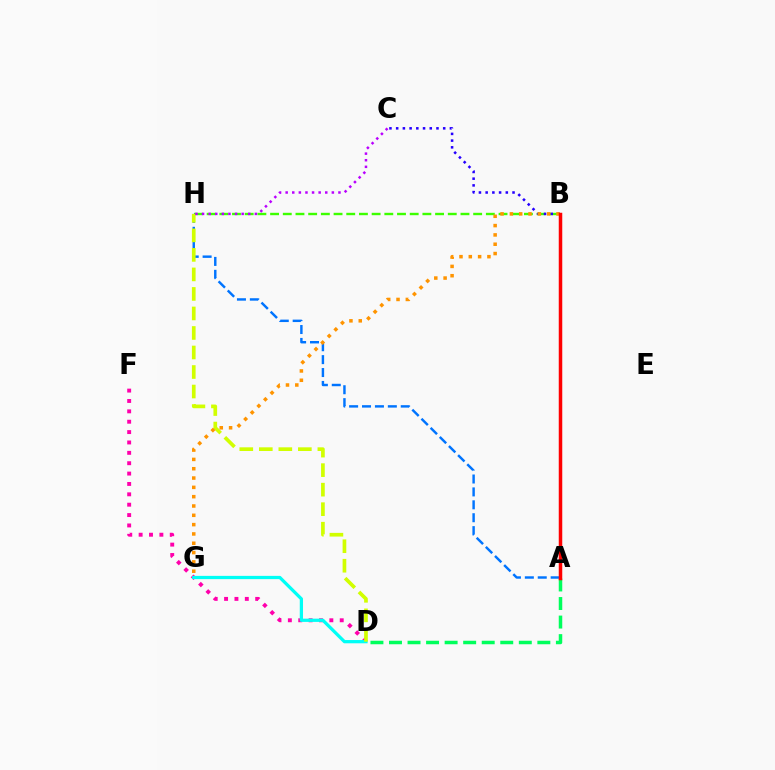{('B', 'H'): [{'color': '#3dff00', 'line_style': 'dashed', 'thickness': 1.72}], ('D', 'F'): [{'color': '#ff00ac', 'line_style': 'dotted', 'thickness': 2.82}], ('A', 'D'): [{'color': '#00ff5c', 'line_style': 'dashed', 'thickness': 2.52}], ('A', 'H'): [{'color': '#0074ff', 'line_style': 'dashed', 'thickness': 1.75}], ('D', 'G'): [{'color': '#00fff6', 'line_style': 'solid', 'thickness': 2.34}], ('D', 'H'): [{'color': '#d1ff00', 'line_style': 'dashed', 'thickness': 2.65}], ('B', 'C'): [{'color': '#2500ff', 'line_style': 'dotted', 'thickness': 1.83}], ('B', 'G'): [{'color': '#ff9400', 'line_style': 'dotted', 'thickness': 2.53}], ('C', 'H'): [{'color': '#b900ff', 'line_style': 'dotted', 'thickness': 1.79}], ('A', 'B'): [{'color': '#ff0000', 'line_style': 'solid', 'thickness': 2.52}]}